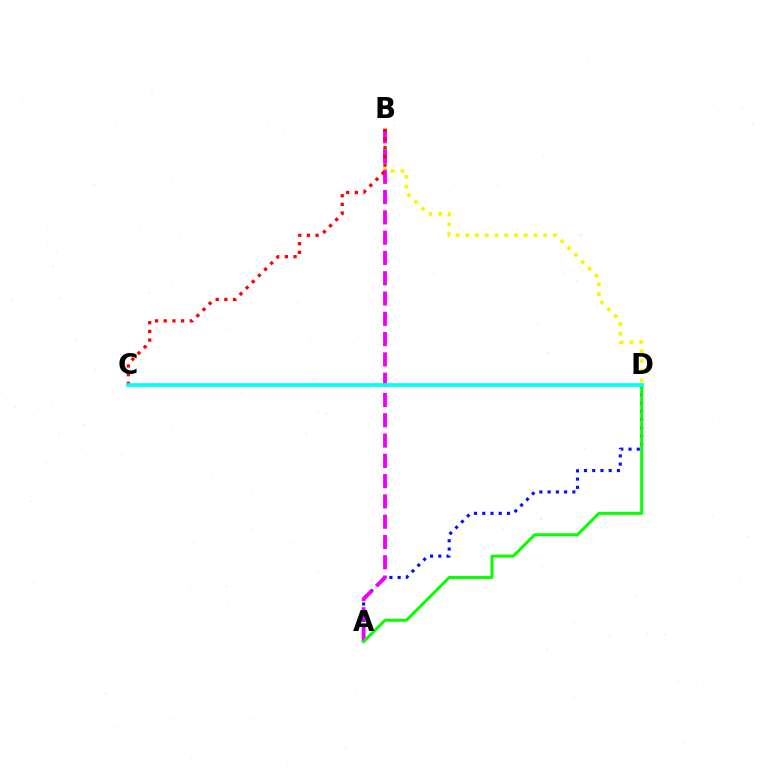{('A', 'D'): [{'color': '#0010ff', 'line_style': 'dotted', 'thickness': 2.24}, {'color': '#08ff00', 'line_style': 'solid', 'thickness': 2.14}], ('B', 'D'): [{'color': '#fcf500', 'line_style': 'dotted', 'thickness': 2.64}], ('A', 'B'): [{'color': '#ee00ff', 'line_style': 'dashed', 'thickness': 2.76}], ('B', 'C'): [{'color': '#ff0000', 'line_style': 'dotted', 'thickness': 2.36}], ('C', 'D'): [{'color': '#00fff6', 'line_style': 'solid', 'thickness': 2.66}]}